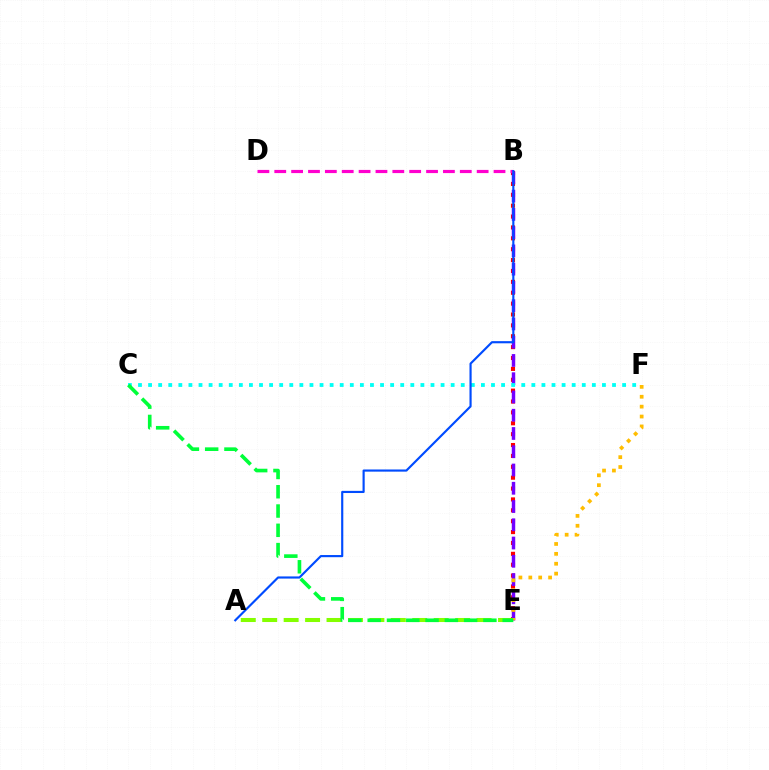{('B', 'E'): [{'color': '#ff0000', 'line_style': 'dotted', 'thickness': 2.96}, {'color': '#7200ff', 'line_style': 'dashed', 'thickness': 2.48}], ('B', 'D'): [{'color': '#ff00cf', 'line_style': 'dashed', 'thickness': 2.29}], ('C', 'F'): [{'color': '#00fff6', 'line_style': 'dotted', 'thickness': 2.74}], ('A', 'B'): [{'color': '#004bff', 'line_style': 'solid', 'thickness': 1.55}], ('E', 'F'): [{'color': '#ffbd00', 'line_style': 'dotted', 'thickness': 2.69}], ('A', 'E'): [{'color': '#84ff00', 'line_style': 'dashed', 'thickness': 2.91}], ('C', 'E'): [{'color': '#00ff39', 'line_style': 'dashed', 'thickness': 2.62}]}